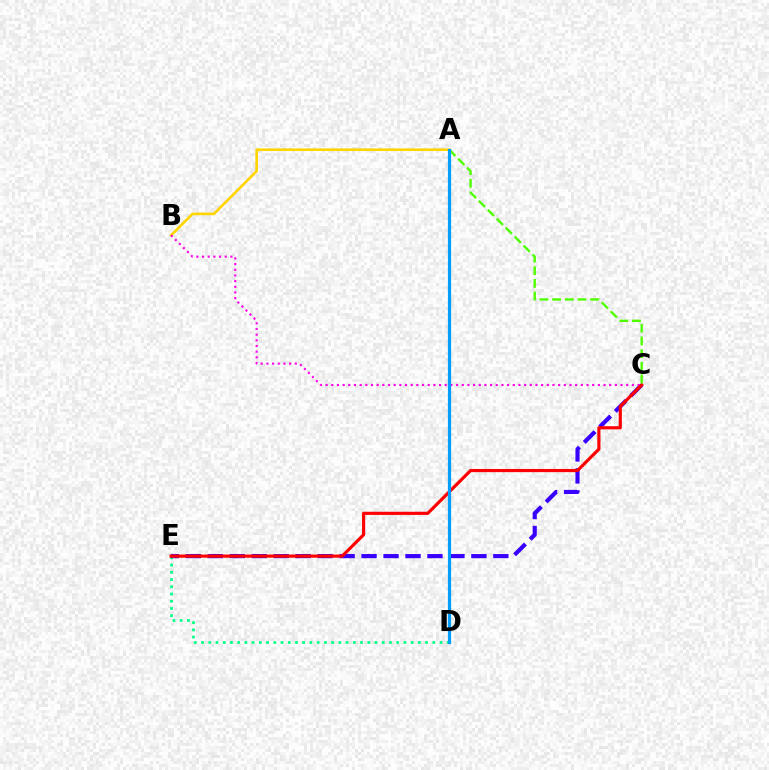{('D', 'E'): [{'color': '#00ff86', 'line_style': 'dotted', 'thickness': 1.96}], ('A', 'B'): [{'color': '#ffd500', 'line_style': 'solid', 'thickness': 1.89}], ('C', 'E'): [{'color': '#3700ff', 'line_style': 'dashed', 'thickness': 2.98}, {'color': '#ff0000', 'line_style': 'solid', 'thickness': 2.28}], ('B', 'C'): [{'color': '#ff00ed', 'line_style': 'dotted', 'thickness': 1.54}], ('A', 'C'): [{'color': '#4fff00', 'line_style': 'dashed', 'thickness': 1.72}], ('A', 'D'): [{'color': '#009eff', 'line_style': 'solid', 'thickness': 2.31}]}